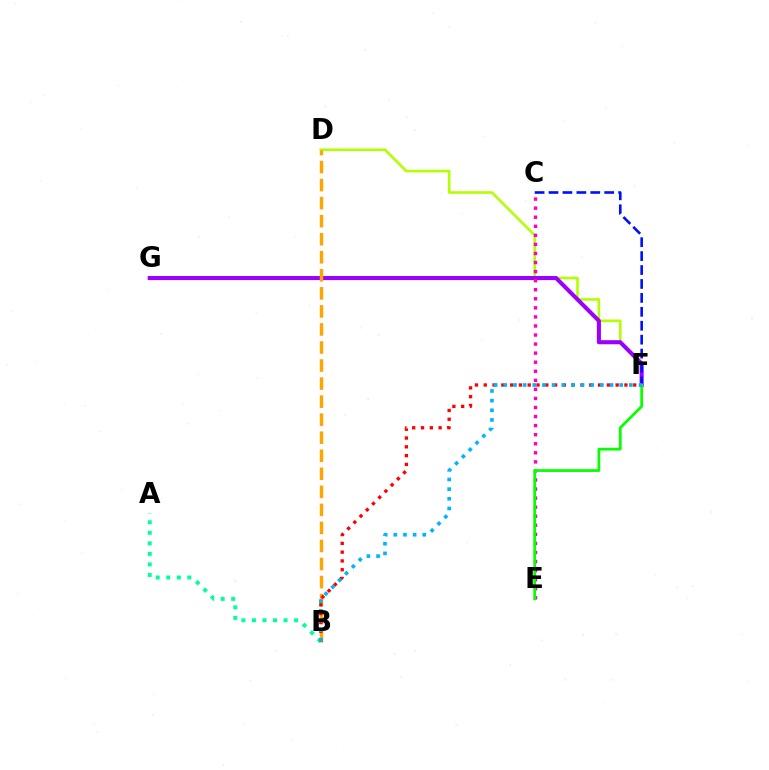{('D', 'F'): [{'color': '#b3ff00', 'line_style': 'solid', 'thickness': 1.88}], ('F', 'G'): [{'color': '#9b00ff', 'line_style': 'solid', 'thickness': 2.94}], ('C', 'F'): [{'color': '#0010ff', 'line_style': 'dashed', 'thickness': 1.89}], ('A', 'B'): [{'color': '#00ff9d', 'line_style': 'dotted', 'thickness': 2.86}], ('B', 'D'): [{'color': '#ffa500', 'line_style': 'dashed', 'thickness': 2.45}], ('B', 'F'): [{'color': '#ff0000', 'line_style': 'dotted', 'thickness': 2.39}, {'color': '#00b5ff', 'line_style': 'dotted', 'thickness': 2.62}], ('C', 'E'): [{'color': '#ff00bd', 'line_style': 'dotted', 'thickness': 2.46}], ('E', 'F'): [{'color': '#08ff00', 'line_style': 'solid', 'thickness': 1.99}]}